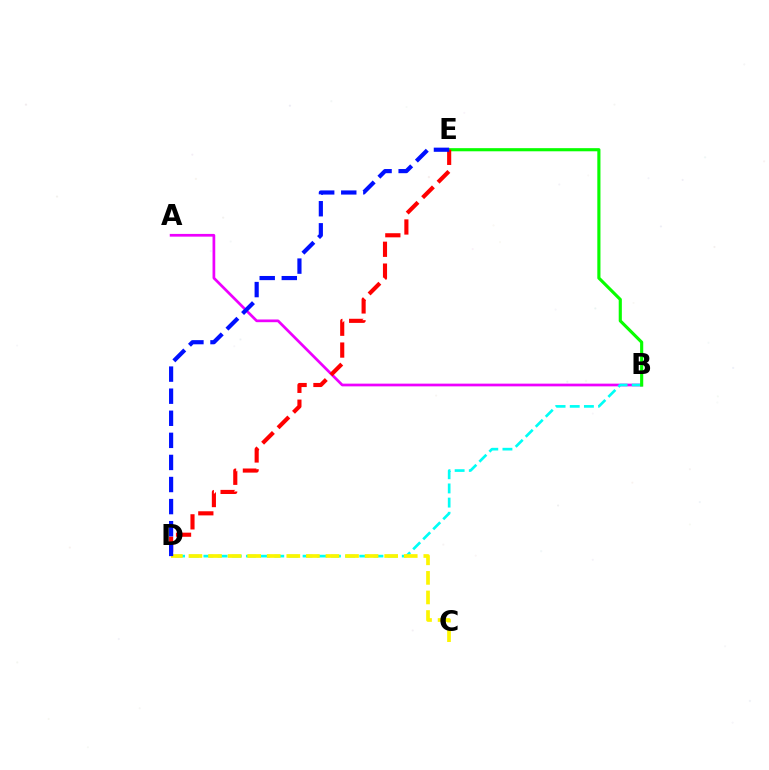{('A', 'B'): [{'color': '#ee00ff', 'line_style': 'solid', 'thickness': 1.96}], ('B', 'D'): [{'color': '#00fff6', 'line_style': 'dashed', 'thickness': 1.92}], ('B', 'E'): [{'color': '#08ff00', 'line_style': 'solid', 'thickness': 2.26}], ('D', 'E'): [{'color': '#ff0000', 'line_style': 'dashed', 'thickness': 2.97}, {'color': '#0010ff', 'line_style': 'dashed', 'thickness': 3.0}], ('C', 'D'): [{'color': '#fcf500', 'line_style': 'dashed', 'thickness': 2.66}]}